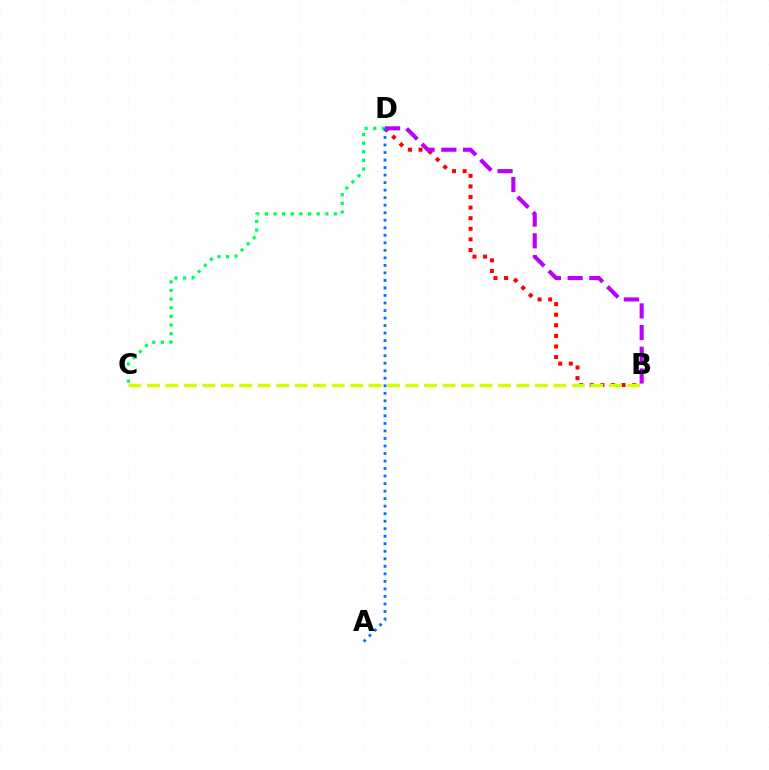{('B', 'D'): [{'color': '#ff0000', 'line_style': 'dotted', 'thickness': 2.88}, {'color': '#b900ff', 'line_style': 'dashed', 'thickness': 2.95}], ('C', 'D'): [{'color': '#00ff5c', 'line_style': 'dotted', 'thickness': 2.35}], ('A', 'D'): [{'color': '#0074ff', 'line_style': 'dotted', 'thickness': 2.04}], ('B', 'C'): [{'color': '#d1ff00', 'line_style': 'dashed', 'thickness': 2.51}]}